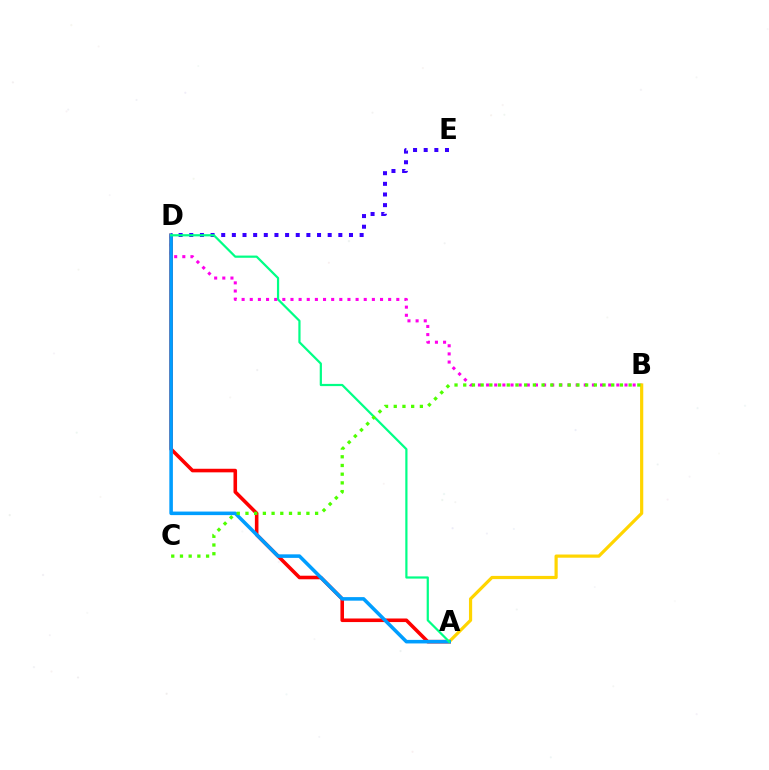{('B', 'D'): [{'color': '#ff00ed', 'line_style': 'dotted', 'thickness': 2.21}], ('A', 'D'): [{'color': '#ff0000', 'line_style': 'solid', 'thickness': 2.58}, {'color': '#009eff', 'line_style': 'solid', 'thickness': 2.56}, {'color': '#00ff86', 'line_style': 'solid', 'thickness': 1.59}], ('D', 'E'): [{'color': '#3700ff', 'line_style': 'dotted', 'thickness': 2.89}], ('A', 'B'): [{'color': '#ffd500', 'line_style': 'solid', 'thickness': 2.3}], ('B', 'C'): [{'color': '#4fff00', 'line_style': 'dotted', 'thickness': 2.37}]}